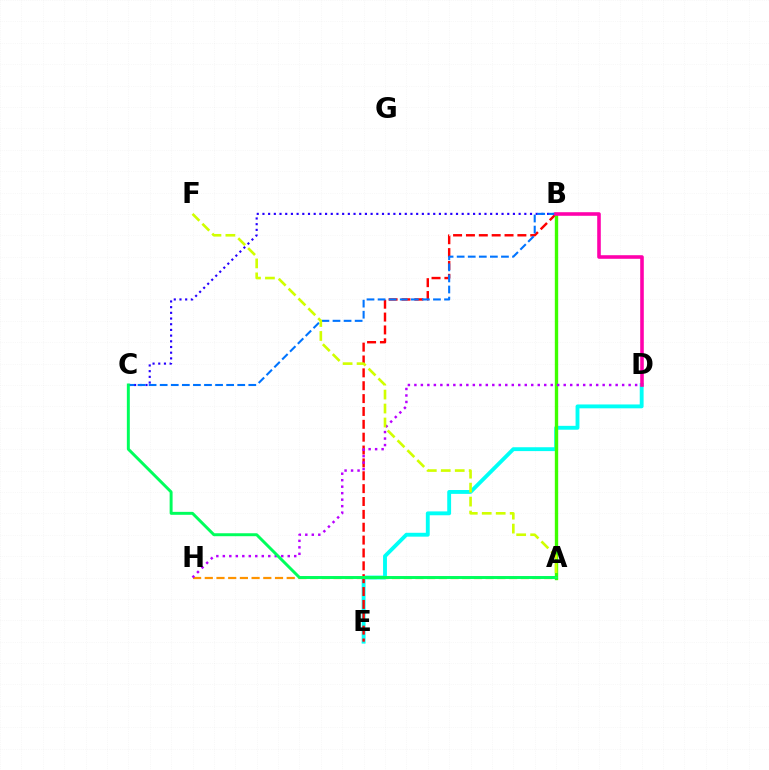{('A', 'H'): [{'color': '#ff9400', 'line_style': 'dashed', 'thickness': 1.59}], ('D', 'E'): [{'color': '#00fff6', 'line_style': 'solid', 'thickness': 2.78}], ('B', 'E'): [{'color': '#ff0000', 'line_style': 'dashed', 'thickness': 1.75}], ('B', 'C'): [{'color': '#2500ff', 'line_style': 'dotted', 'thickness': 1.55}, {'color': '#0074ff', 'line_style': 'dashed', 'thickness': 1.5}], ('A', 'B'): [{'color': '#3dff00', 'line_style': 'solid', 'thickness': 2.42}], ('D', 'H'): [{'color': '#b900ff', 'line_style': 'dotted', 'thickness': 1.76}], ('B', 'D'): [{'color': '#ff00ac', 'line_style': 'solid', 'thickness': 2.58}], ('A', 'C'): [{'color': '#00ff5c', 'line_style': 'solid', 'thickness': 2.13}], ('A', 'F'): [{'color': '#d1ff00', 'line_style': 'dashed', 'thickness': 1.9}]}